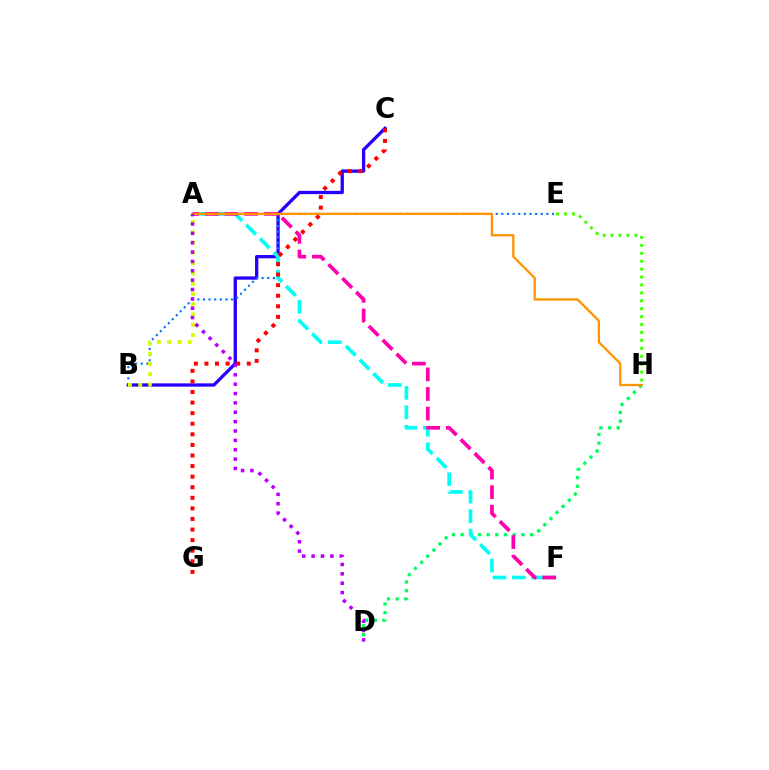{('B', 'C'): [{'color': '#2500ff', 'line_style': 'solid', 'thickness': 2.37}], ('B', 'E'): [{'color': '#0074ff', 'line_style': 'dotted', 'thickness': 1.53}], ('D', 'H'): [{'color': '#00ff5c', 'line_style': 'dotted', 'thickness': 2.36}], ('A', 'F'): [{'color': '#00fff6', 'line_style': 'dashed', 'thickness': 2.64}, {'color': '#ff00ac', 'line_style': 'dashed', 'thickness': 2.66}], ('C', 'G'): [{'color': '#ff0000', 'line_style': 'dotted', 'thickness': 2.88}], ('E', 'H'): [{'color': '#3dff00', 'line_style': 'dotted', 'thickness': 2.15}], ('A', 'B'): [{'color': '#d1ff00', 'line_style': 'dotted', 'thickness': 2.79}], ('A', 'H'): [{'color': '#ff9400', 'line_style': 'solid', 'thickness': 1.66}], ('A', 'D'): [{'color': '#b900ff', 'line_style': 'dotted', 'thickness': 2.54}]}